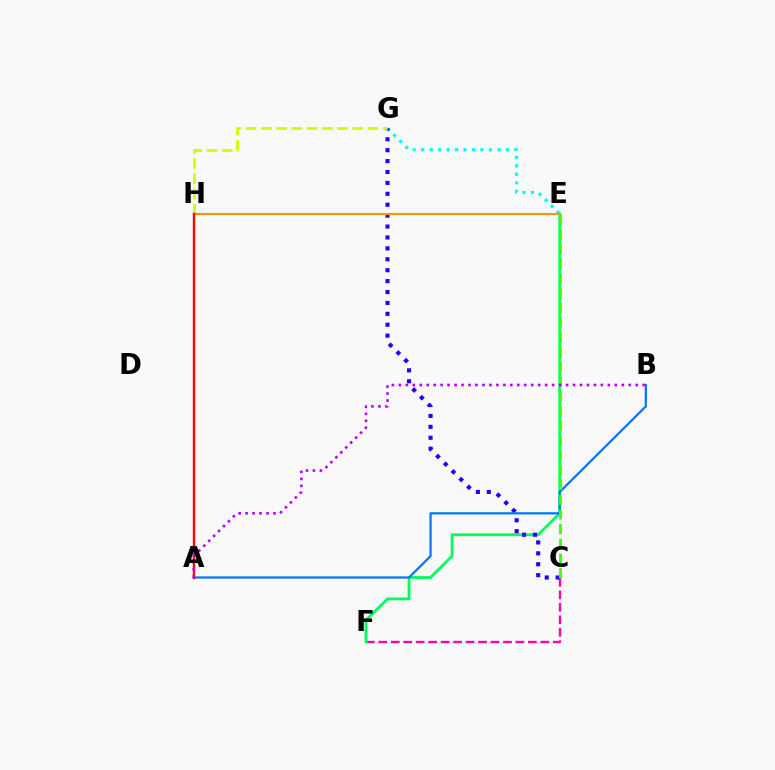{('C', 'F'): [{'color': '#ff00ac', 'line_style': 'dashed', 'thickness': 1.69}], ('E', 'F'): [{'color': '#00ff5c', 'line_style': 'solid', 'thickness': 2.04}], ('E', 'G'): [{'color': '#00fff6', 'line_style': 'dotted', 'thickness': 2.3}], ('C', 'G'): [{'color': '#2500ff', 'line_style': 'dotted', 'thickness': 2.96}], ('G', 'H'): [{'color': '#d1ff00', 'line_style': 'dashed', 'thickness': 2.07}], ('A', 'B'): [{'color': '#0074ff', 'line_style': 'solid', 'thickness': 1.6}, {'color': '#b900ff', 'line_style': 'dotted', 'thickness': 1.89}], ('E', 'H'): [{'color': '#ff9400', 'line_style': 'solid', 'thickness': 1.52}], ('C', 'E'): [{'color': '#3dff00', 'line_style': 'dashed', 'thickness': 2.0}], ('A', 'H'): [{'color': '#ff0000', 'line_style': 'solid', 'thickness': 1.72}]}